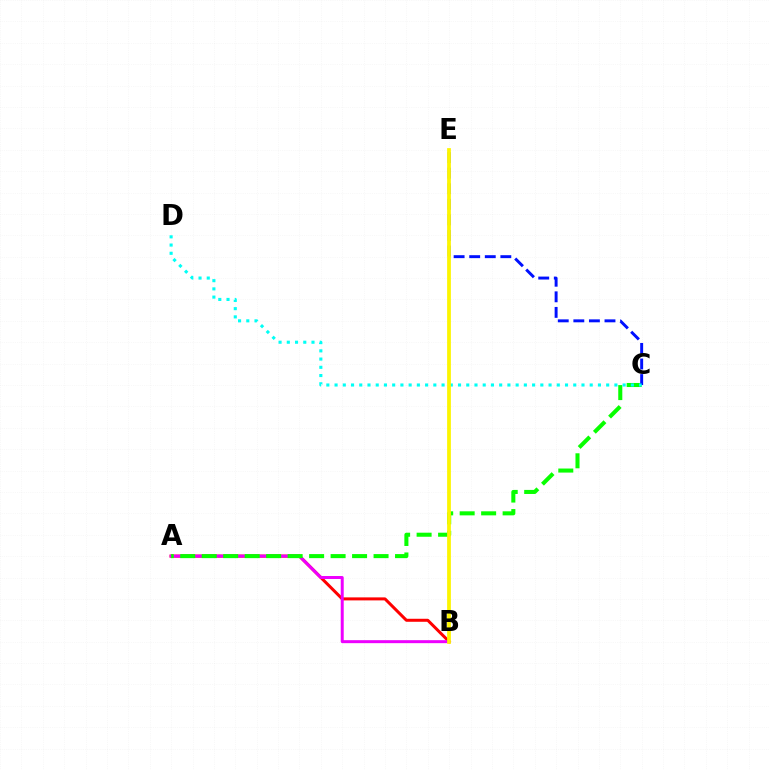{('A', 'B'): [{'color': '#ff0000', 'line_style': 'solid', 'thickness': 2.17}, {'color': '#ee00ff', 'line_style': 'solid', 'thickness': 2.15}], ('A', 'C'): [{'color': '#08ff00', 'line_style': 'dashed', 'thickness': 2.92}], ('C', 'E'): [{'color': '#0010ff', 'line_style': 'dashed', 'thickness': 2.12}], ('C', 'D'): [{'color': '#00fff6', 'line_style': 'dotted', 'thickness': 2.24}], ('B', 'E'): [{'color': '#fcf500', 'line_style': 'solid', 'thickness': 2.71}]}